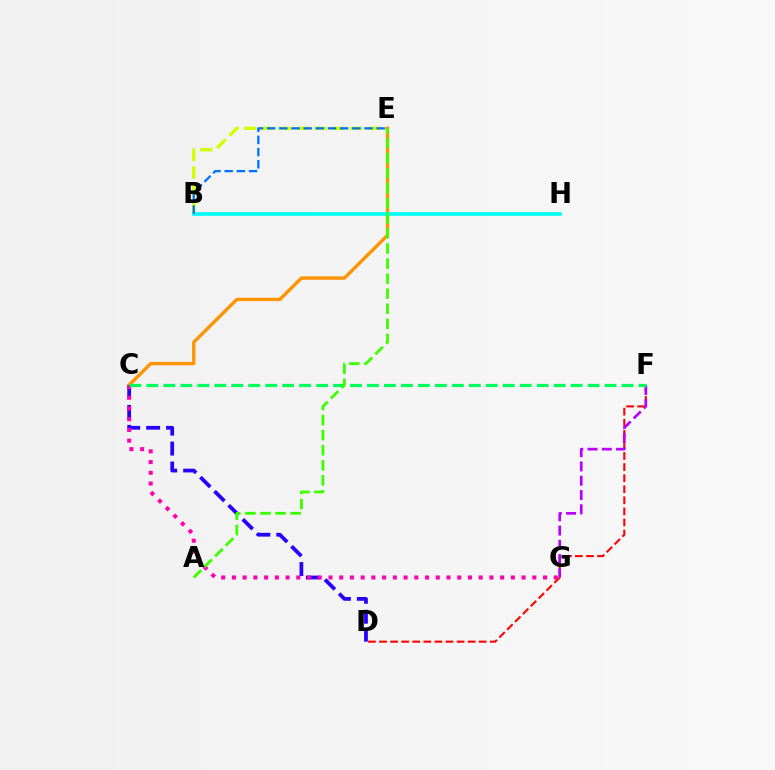{('C', 'D'): [{'color': '#2500ff', 'line_style': 'dashed', 'thickness': 2.71}], ('B', 'E'): [{'color': '#d1ff00', 'line_style': 'dashed', 'thickness': 2.39}, {'color': '#0074ff', 'line_style': 'dashed', 'thickness': 1.65}], ('D', 'F'): [{'color': '#ff0000', 'line_style': 'dashed', 'thickness': 1.51}], ('C', 'E'): [{'color': '#ff9400', 'line_style': 'solid', 'thickness': 2.43}], ('C', 'G'): [{'color': '#ff00ac', 'line_style': 'dotted', 'thickness': 2.92}], ('F', 'G'): [{'color': '#b900ff', 'line_style': 'dashed', 'thickness': 1.94}], ('B', 'H'): [{'color': '#00fff6', 'line_style': 'solid', 'thickness': 2.62}], ('C', 'F'): [{'color': '#00ff5c', 'line_style': 'dashed', 'thickness': 2.31}], ('A', 'E'): [{'color': '#3dff00', 'line_style': 'dashed', 'thickness': 2.05}]}